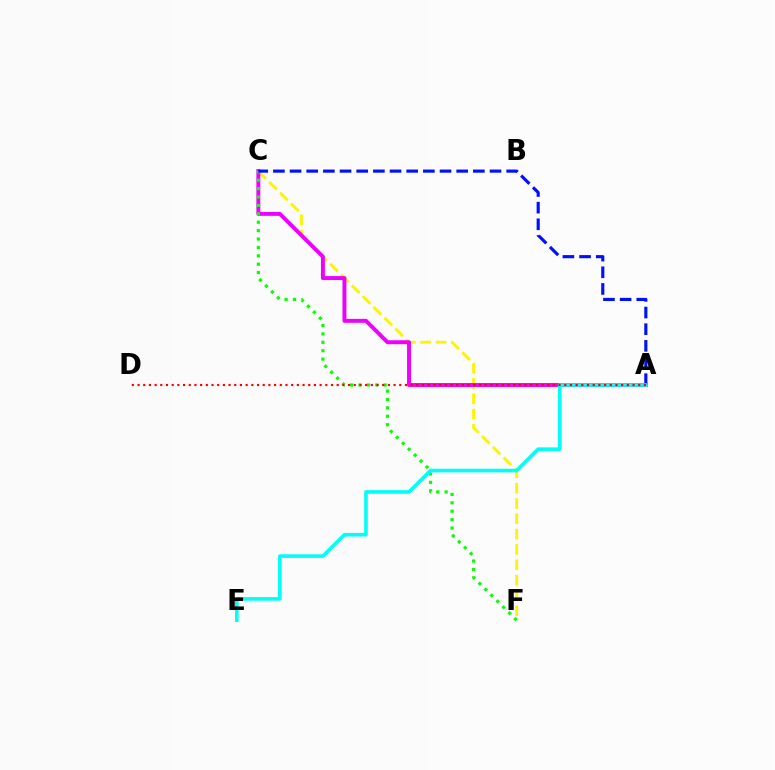{('C', 'F'): [{'color': '#fcf500', 'line_style': 'dashed', 'thickness': 2.08}, {'color': '#08ff00', 'line_style': 'dotted', 'thickness': 2.28}], ('A', 'C'): [{'color': '#ee00ff', 'line_style': 'solid', 'thickness': 2.83}, {'color': '#0010ff', 'line_style': 'dashed', 'thickness': 2.26}], ('A', 'E'): [{'color': '#00fff6', 'line_style': 'solid', 'thickness': 2.6}], ('A', 'D'): [{'color': '#ff0000', 'line_style': 'dotted', 'thickness': 1.55}]}